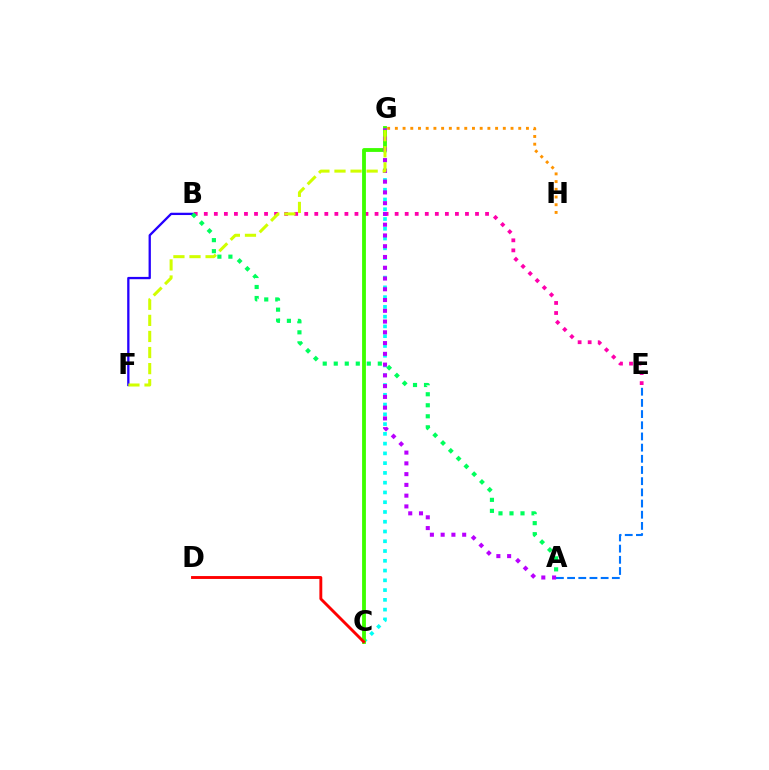{('B', 'F'): [{'color': '#2500ff', 'line_style': 'solid', 'thickness': 1.66}], ('A', 'E'): [{'color': '#0074ff', 'line_style': 'dashed', 'thickness': 1.52}], ('B', 'E'): [{'color': '#ff00ac', 'line_style': 'dotted', 'thickness': 2.73}], ('C', 'G'): [{'color': '#00fff6', 'line_style': 'dotted', 'thickness': 2.65}, {'color': '#3dff00', 'line_style': 'solid', 'thickness': 2.76}], ('G', 'H'): [{'color': '#ff9400', 'line_style': 'dotted', 'thickness': 2.1}], ('A', 'G'): [{'color': '#b900ff', 'line_style': 'dotted', 'thickness': 2.92}], ('C', 'D'): [{'color': '#ff0000', 'line_style': 'solid', 'thickness': 2.08}], ('F', 'G'): [{'color': '#d1ff00', 'line_style': 'dashed', 'thickness': 2.18}], ('A', 'B'): [{'color': '#00ff5c', 'line_style': 'dotted', 'thickness': 2.99}]}